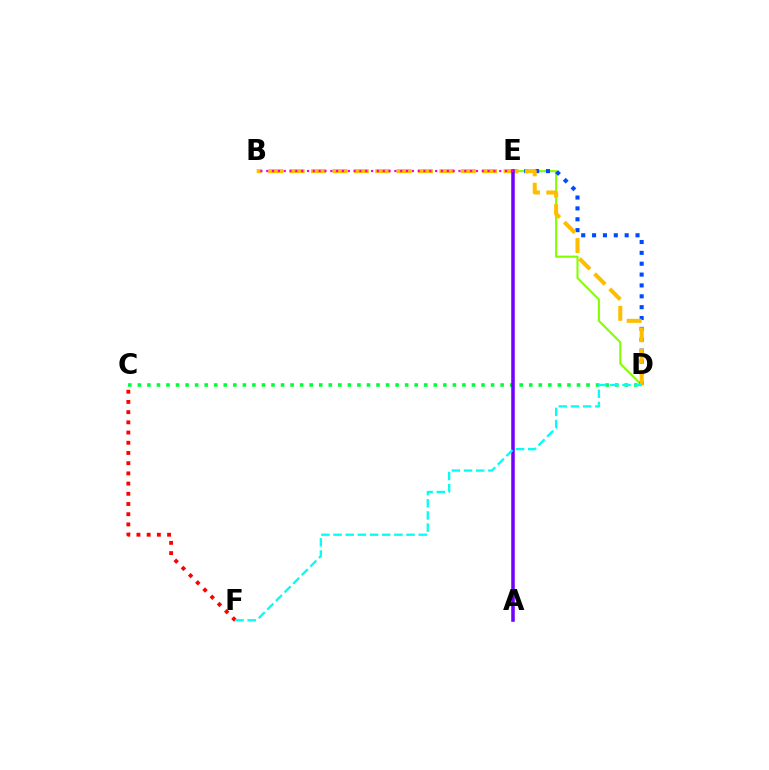{('D', 'E'): [{'color': '#84ff00', 'line_style': 'solid', 'thickness': 1.51}, {'color': '#004bff', 'line_style': 'dotted', 'thickness': 2.95}], ('C', 'F'): [{'color': '#ff0000', 'line_style': 'dotted', 'thickness': 2.77}], ('B', 'D'): [{'color': '#ffbd00', 'line_style': 'dashed', 'thickness': 2.91}], ('C', 'D'): [{'color': '#00ff39', 'line_style': 'dotted', 'thickness': 2.59}], ('A', 'E'): [{'color': '#7200ff', 'line_style': 'solid', 'thickness': 2.54}], ('D', 'F'): [{'color': '#00fff6', 'line_style': 'dashed', 'thickness': 1.65}], ('B', 'E'): [{'color': '#ff00cf', 'line_style': 'dotted', 'thickness': 1.58}]}